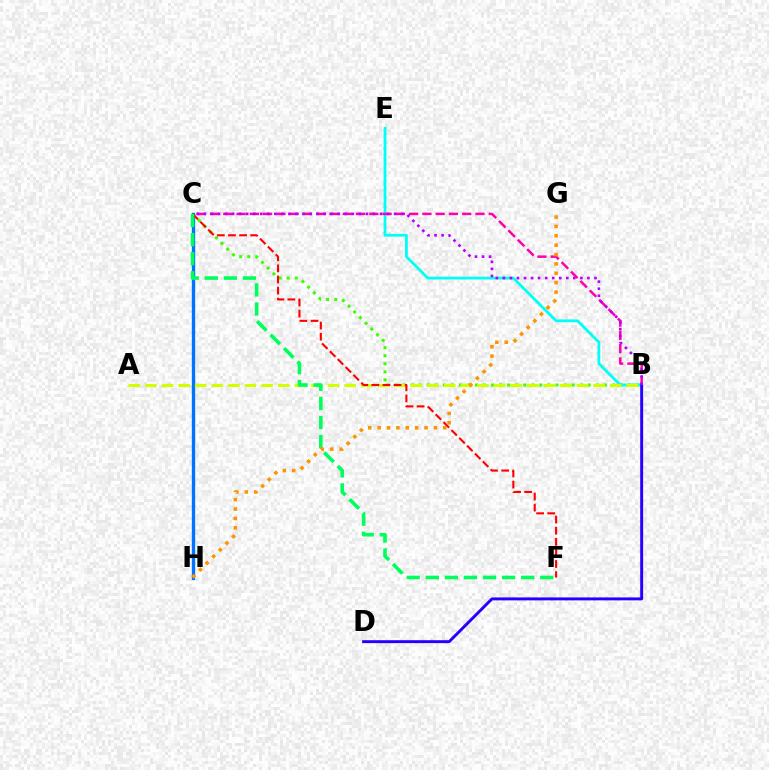{('B', 'C'): [{'color': '#3dff00', 'line_style': 'dotted', 'thickness': 2.19}, {'color': '#ff00ac', 'line_style': 'dashed', 'thickness': 1.8}, {'color': '#b900ff', 'line_style': 'dotted', 'thickness': 1.91}], ('C', 'H'): [{'color': '#0074ff', 'line_style': 'solid', 'thickness': 2.41}], ('B', 'E'): [{'color': '#00fff6', 'line_style': 'solid', 'thickness': 2.0}], ('A', 'B'): [{'color': '#d1ff00', 'line_style': 'dashed', 'thickness': 2.26}], ('C', 'F'): [{'color': '#ff0000', 'line_style': 'dashed', 'thickness': 1.51}, {'color': '#00ff5c', 'line_style': 'dashed', 'thickness': 2.59}], ('B', 'D'): [{'color': '#2500ff', 'line_style': 'solid', 'thickness': 2.11}], ('G', 'H'): [{'color': '#ff9400', 'line_style': 'dotted', 'thickness': 2.55}]}